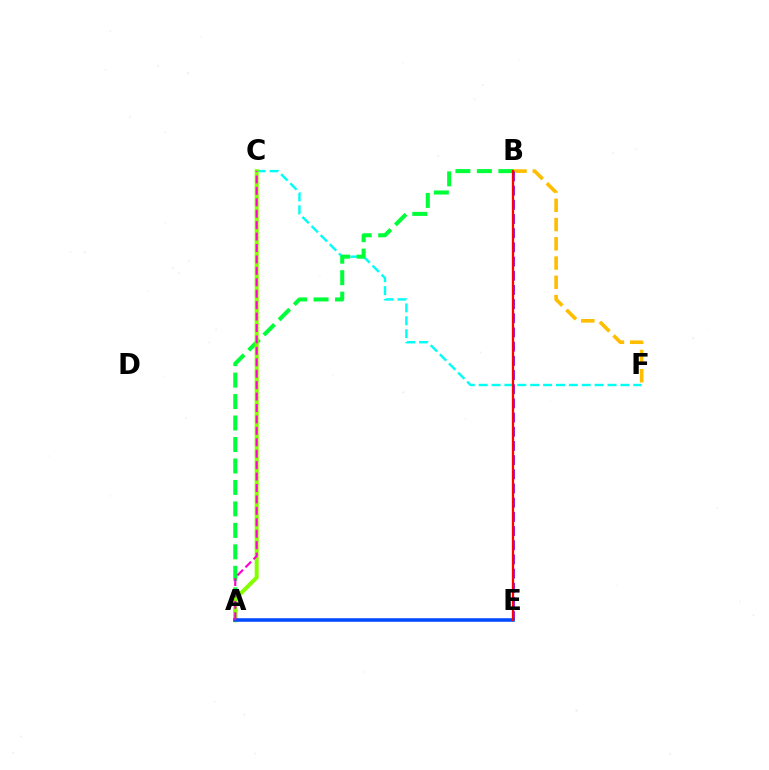{('C', 'F'): [{'color': '#00fff6', 'line_style': 'dashed', 'thickness': 1.75}], ('A', 'B'): [{'color': '#00ff39', 'line_style': 'dashed', 'thickness': 2.92}], ('B', 'F'): [{'color': '#ffbd00', 'line_style': 'dashed', 'thickness': 2.61}], ('A', 'C'): [{'color': '#84ff00', 'line_style': 'solid', 'thickness': 2.86}, {'color': '#ff00cf', 'line_style': 'dashed', 'thickness': 1.55}], ('B', 'E'): [{'color': '#7200ff', 'line_style': 'dashed', 'thickness': 1.93}, {'color': '#ff0000', 'line_style': 'solid', 'thickness': 1.64}], ('A', 'E'): [{'color': '#004bff', 'line_style': 'solid', 'thickness': 2.56}]}